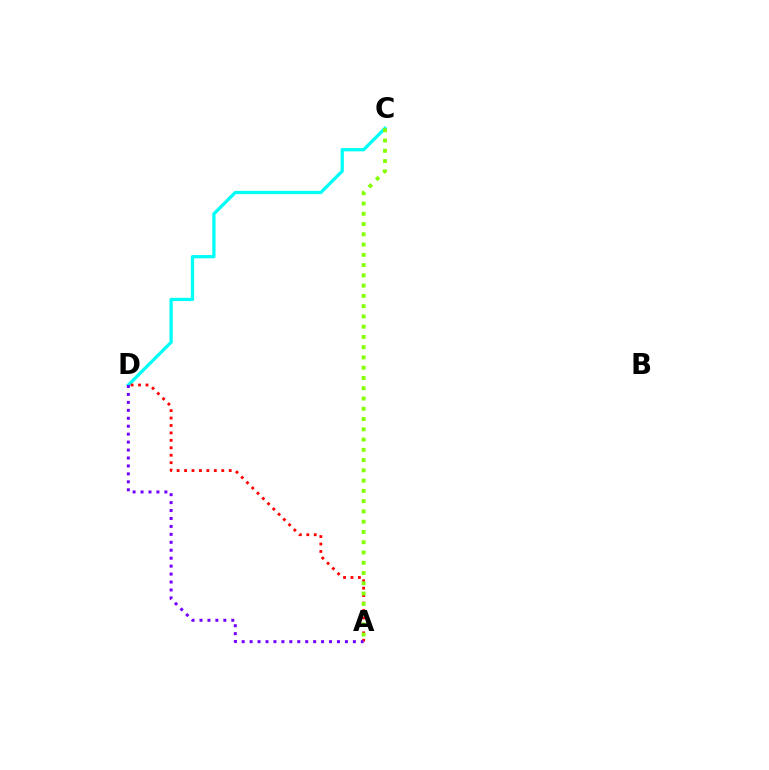{('C', 'D'): [{'color': '#00fff6', 'line_style': 'solid', 'thickness': 2.35}], ('A', 'D'): [{'color': '#ff0000', 'line_style': 'dotted', 'thickness': 2.02}, {'color': '#7200ff', 'line_style': 'dotted', 'thickness': 2.16}], ('A', 'C'): [{'color': '#84ff00', 'line_style': 'dotted', 'thickness': 2.79}]}